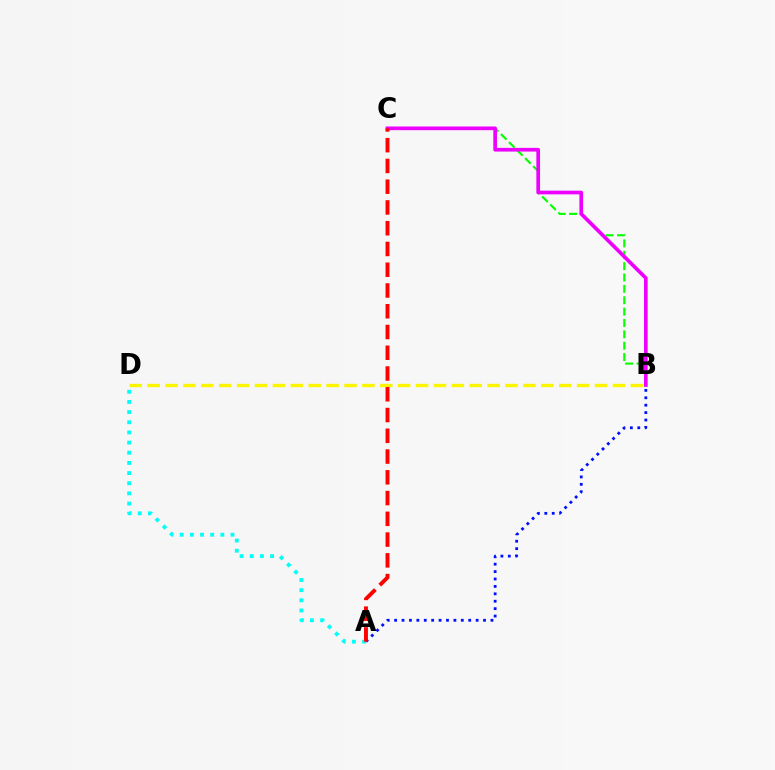{('B', 'C'): [{'color': '#08ff00', 'line_style': 'dashed', 'thickness': 1.54}, {'color': '#ee00ff', 'line_style': 'solid', 'thickness': 2.65}], ('A', 'B'): [{'color': '#0010ff', 'line_style': 'dotted', 'thickness': 2.01}], ('A', 'D'): [{'color': '#00fff6', 'line_style': 'dotted', 'thickness': 2.76}], ('B', 'D'): [{'color': '#fcf500', 'line_style': 'dashed', 'thickness': 2.43}], ('A', 'C'): [{'color': '#ff0000', 'line_style': 'dashed', 'thickness': 2.82}]}